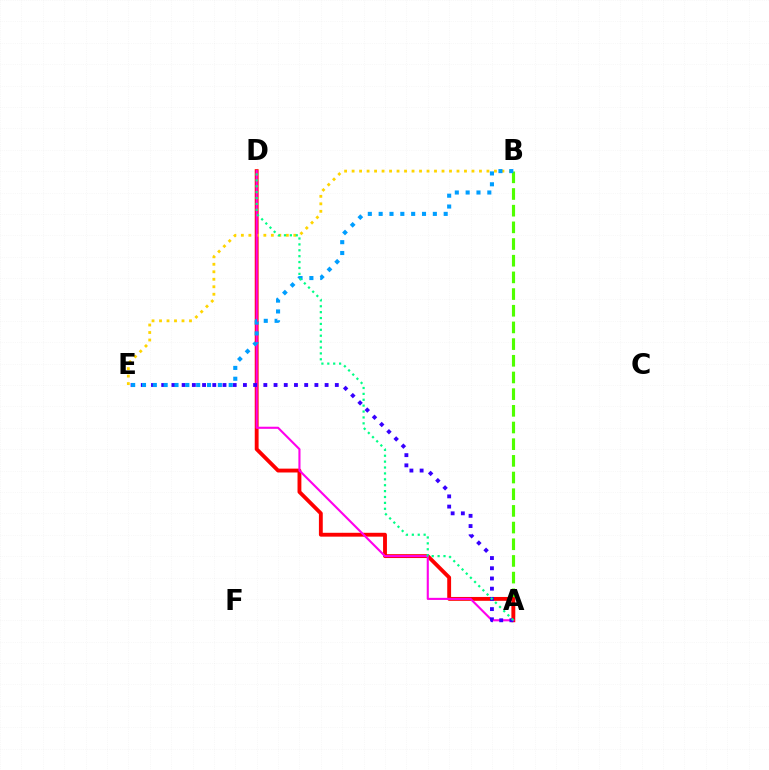{('A', 'B'): [{'color': '#4fff00', 'line_style': 'dashed', 'thickness': 2.27}], ('A', 'D'): [{'color': '#ff0000', 'line_style': 'solid', 'thickness': 2.78}, {'color': '#ff00ed', 'line_style': 'solid', 'thickness': 1.52}, {'color': '#00ff86', 'line_style': 'dotted', 'thickness': 1.6}], ('B', 'E'): [{'color': '#ffd500', 'line_style': 'dotted', 'thickness': 2.04}, {'color': '#009eff', 'line_style': 'dotted', 'thickness': 2.94}], ('A', 'E'): [{'color': '#3700ff', 'line_style': 'dotted', 'thickness': 2.77}]}